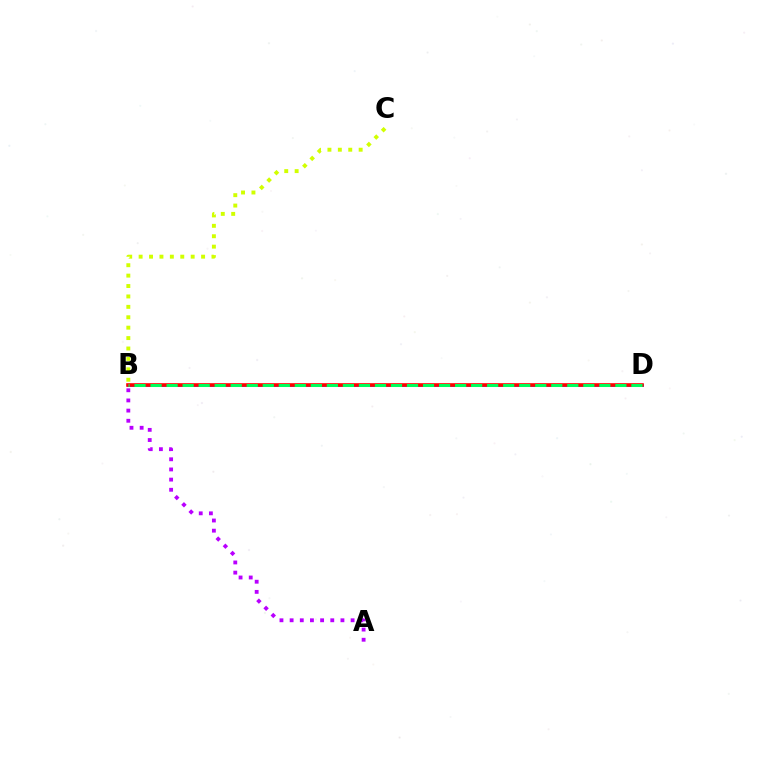{('B', 'C'): [{'color': '#d1ff00', 'line_style': 'dotted', 'thickness': 2.83}], ('A', 'B'): [{'color': '#b900ff', 'line_style': 'dotted', 'thickness': 2.76}], ('B', 'D'): [{'color': '#0074ff', 'line_style': 'solid', 'thickness': 1.98}, {'color': '#ff0000', 'line_style': 'solid', 'thickness': 2.6}, {'color': '#00ff5c', 'line_style': 'dashed', 'thickness': 2.18}]}